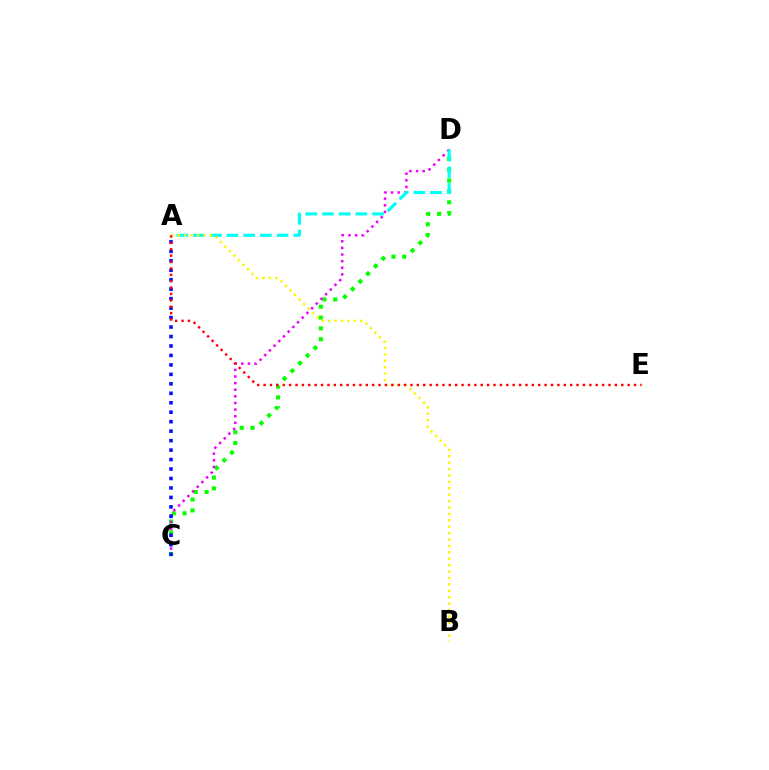{('C', 'D'): [{'color': '#08ff00', 'line_style': 'dotted', 'thickness': 2.95}, {'color': '#ee00ff', 'line_style': 'dotted', 'thickness': 1.8}], ('A', 'D'): [{'color': '#00fff6', 'line_style': 'dashed', 'thickness': 2.27}], ('A', 'C'): [{'color': '#0010ff', 'line_style': 'dotted', 'thickness': 2.57}], ('A', 'B'): [{'color': '#fcf500', 'line_style': 'dotted', 'thickness': 1.74}], ('A', 'E'): [{'color': '#ff0000', 'line_style': 'dotted', 'thickness': 1.74}]}